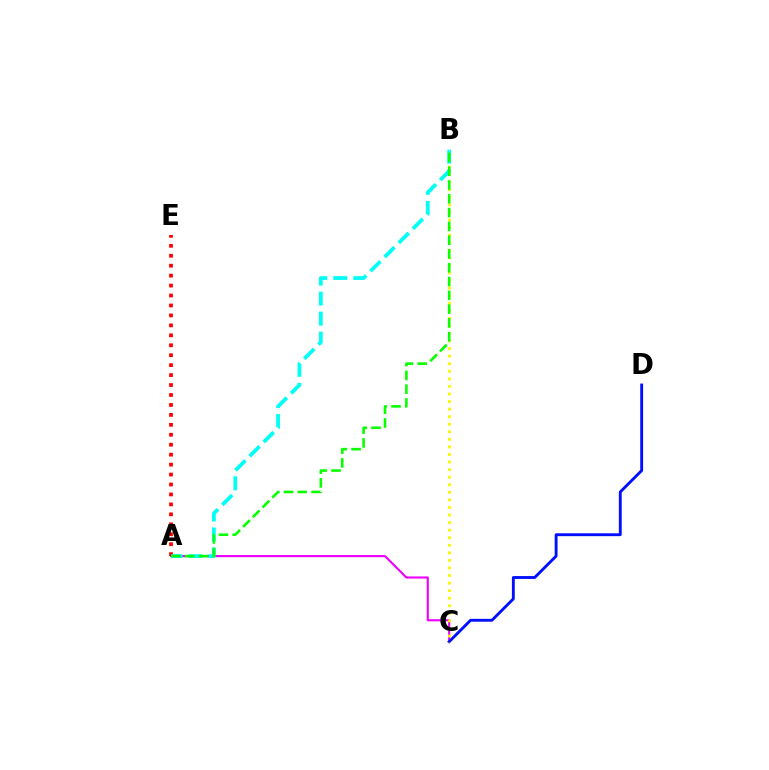{('A', 'C'): [{'color': '#ee00ff', 'line_style': 'solid', 'thickness': 1.53}], ('C', 'D'): [{'color': '#0010ff', 'line_style': 'solid', 'thickness': 2.07}], ('B', 'C'): [{'color': '#fcf500', 'line_style': 'dotted', 'thickness': 2.06}], ('A', 'E'): [{'color': '#ff0000', 'line_style': 'dotted', 'thickness': 2.7}], ('A', 'B'): [{'color': '#00fff6', 'line_style': 'dashed', 'thickness': 2.72}, {'color': '#08ff00', 'line_style': 'dashed', 'thickness': 1.87}]}